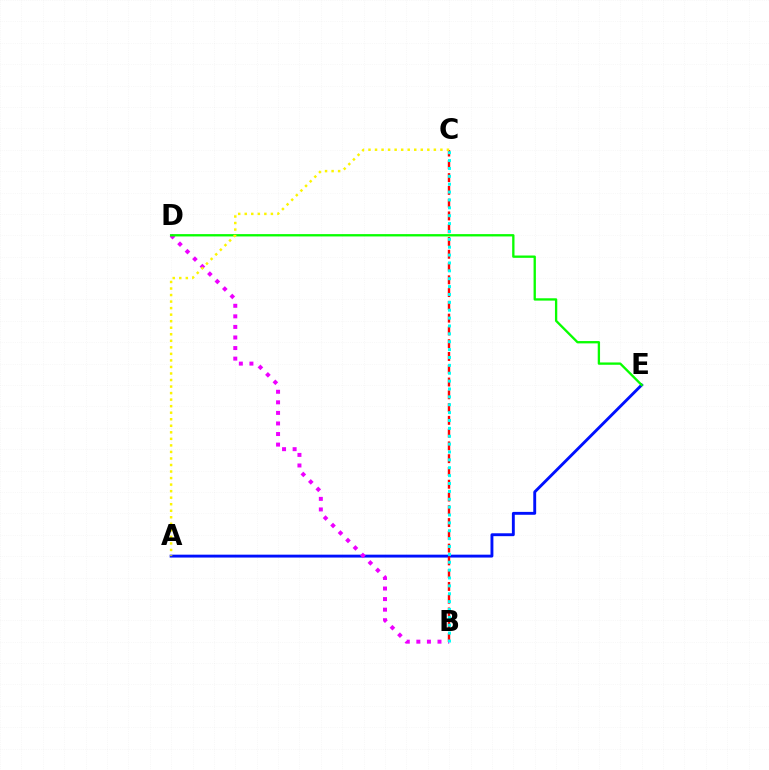{('A', 'E'): [{'color': '#0010ff', 'line_style': 'solid', 'thickness': 2.08}], ('B', 'C'): [{'color': '#ff0000', 'line_style': 'dashed', 'thickness': 1.74}, {'color': '#00fff6', 'line_style': 'dotted', 'thickness': 2.14}], ('B', 'D'): [{'color': '#ee00ff', 'line_style': 'dotted', 'thickness': 2.87}], ('D', 'E'): [{'color': '#08ff00', 'line_style': 'solid', 'thickness': 1.67}], ('A', 'C'): [{'color': '#fcf500', 'line_style': 'dotted', 'thickness': 1.78}]}